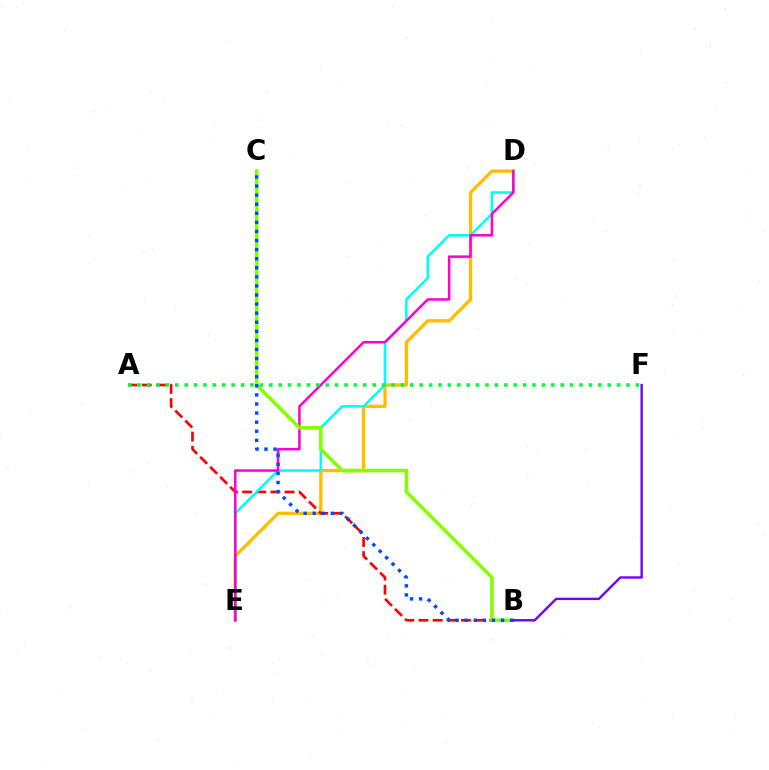{('D', 'E'): [{'color': '#ffbd00', 'line_style': 'solid', 'thickness': 2.4}, {'color': '#00fff6', 'line_style': 'solid', 'thickness': 1.87}, {'color': '#ff00cf', 'line_style': 'solid', 'thickness': 1.81}], ('A', 'B'): [{'color': '#ff0000', 'line_style': 'dashed', 'thickness': 1.92}], ('B', 'C'): [{'color': '#84ff00', 'line_style': 'solid', 'thickness': 2.56}, {'color': '#004bff', 'line_style': 'dotted', 'thickness': 2.47}], ('B', 'F'): [{'color': '#7200ff', 'line_style': 'solid', 'thickness': 1.72}], ('A', 'F'): [{'color': '#00ff39', 'line_style': 'dotted', 'thickness': 2.55}]}